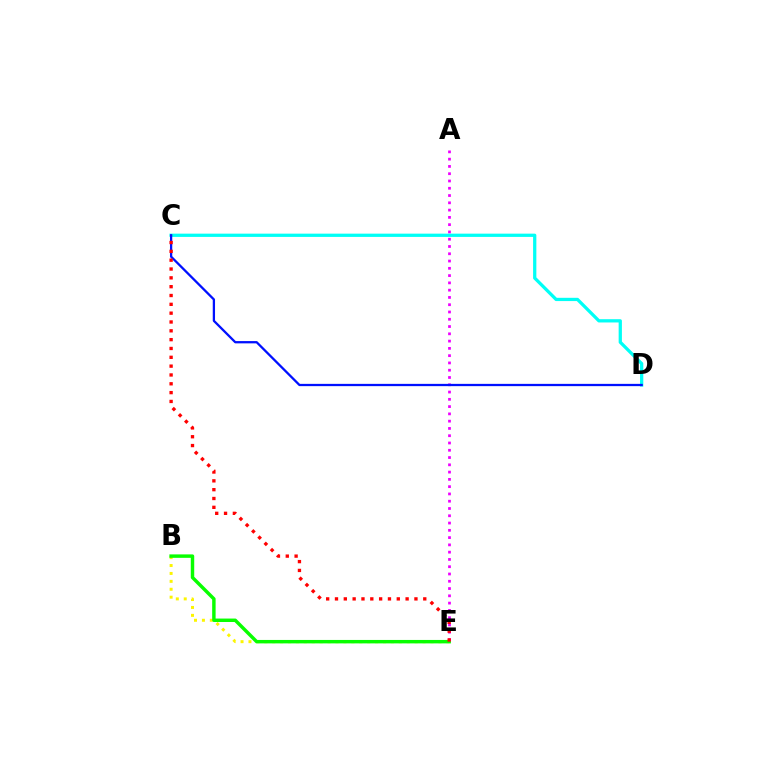{('C', 'D'): [{'color': '#00fff6', 'line_style': 'solid', 'thickness': 2.35}, {'color': '#0010ff', 'line_style': 'solid', 'thickness': 1.64}], ('B', 'E'): [{'color': '#fcf500', 'line_style': 'dotted', 'thickness': 2.15}, {'color': '#08ff00', 'line_style': 'solid', 'thickness': 2.48}], ('A', 'E'): [{'color': '#ee00ff', 'line_style': 'dotted', 'thickness': 1.98}], ('C', 'E'): [{'color': '#ff0000', 'line_style': 'dotted', 'thickness': 2.4}]}